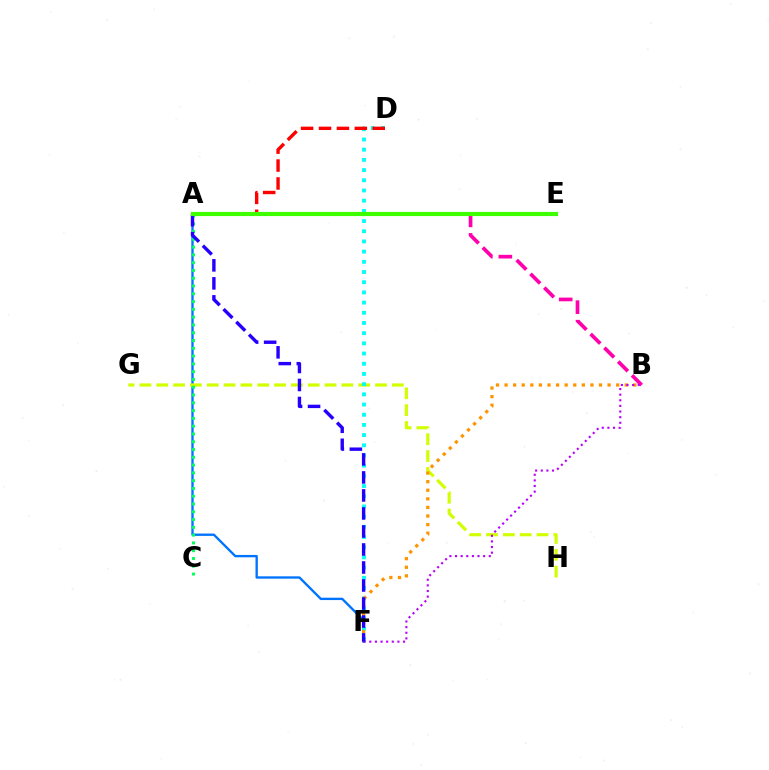{('A', 'F'): [{'color': '#0074ff', 'line_style': 'solid', 'thickness': 1.69}, {'color': '#2500ff', 'line_style': 'dashed', 'thickness': 2.45}], ('G', 'H'): [{'color': '#d1ff00', 'line_style': 'dashed', 'thickness': 2.29}], ('A', 'C'): [{'color': '#00ff5c', 'line_style': 'dotted', 'thickness': 2.12}], ('D', 'F'): [{'color': '#00fff6', 'line_style': 'dotted', 'thickness': 2.77}], ('B', 'F'): [{'color': '#ff9400', 'line_style': 'dotted', 'thickness': 2.33}, {'color': '#b900ff', 'line_style': 'dotted', 'thickness': 1.53}], ('A', 'B'): [{'color': '#ff00ac', 'line_style': 'dashed', 'thickness': 2.65}], ('A', 'D'): [{'color': '#ff0000', 'line_style': 'dashed', 'thickness': 2.43}], ('A', 'E'): [{'color': '#3dff00', 'line_style': 'solid', 'thickness': 2.99}]}